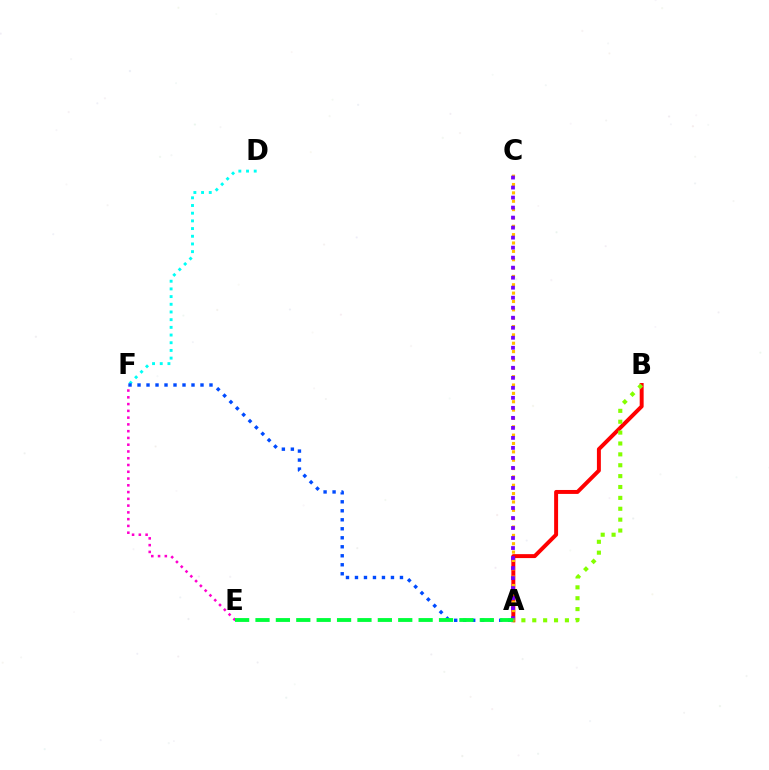{('A', 'B'): [{'color': '#ff0000', 'line_style': 'solid', 'thickness': 2.84}, {'color': '#84ff00', 'line_style': 'dotted', 'thickness': 2.96}], ('D', 'F'): [{'color': '#00fff6', 'line_style': 'dotted', 'thickness': 2.09}], ('A', 'F'): [{'color': '#004bff', 'line_style': 'dotted', 'thickness': 2.44}], ('A', 'C'): [{'color': '#ffbd00', 'line_style': 'dotted', 'thickness': 2.27}, {'color': '#7200ff', 'line_style': 'dotted', 'thickness': 2.72}], ('E', 'F'): [{'color': '#ff00cf', 'line_style': 'dotted', 'thickness': 1.84}], ('A', 'E'): [{'color': '#00ff39', 'line_style': 'dashed', 'thickness': 2.77}]}